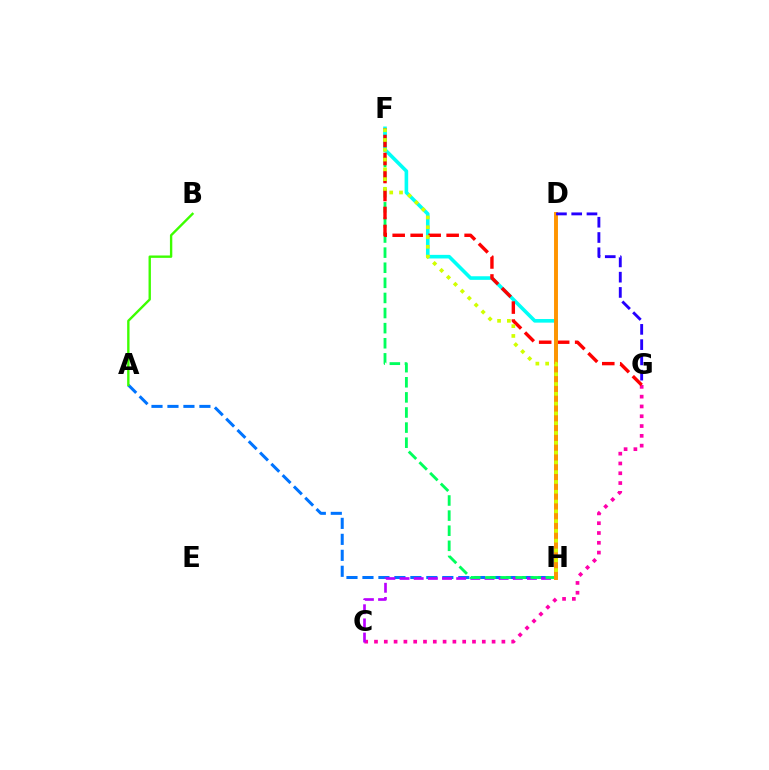{('A', 'H'): [{'color': '#0074ff', 'line_style': 'dashed', 'thickness': 2.17}], ('A', 'B'): [{'color': '#3dff00', 'line_style': 'solid', 'thickness': 1.71}], ('C', 'G'): [{'color': '#ff00ac', 'line_style': 'dotted', 'thickness': 2.66}], ('C', 'H'): [{'color': '#b900ff', 'line_style': 'dashed', 'thickness': 1.92}], ('F', 'H'): [{'color': '#00ff5c', 'line_style': 'dashed', 'thickness': 2.05}, {'color': '#00fff6', 'line_style': 'solid', 'thickness': 2.59}, {'color': '#d1ff00', 'line_style': 'dotted', 'thickness': 2.66}], ('F', 'G'): [{'color': '#ff0000', 'line_style': 'dashed', 'thickness': 2.44}], ('D', 'H'): [{'color': '#ff9400', 'line_style': 'solid', 'thickness': 2.82}], ('D', 'G'): [{'color': '#2500ff', 'line_style': 'dashed', 'thickness': 2.07}]}